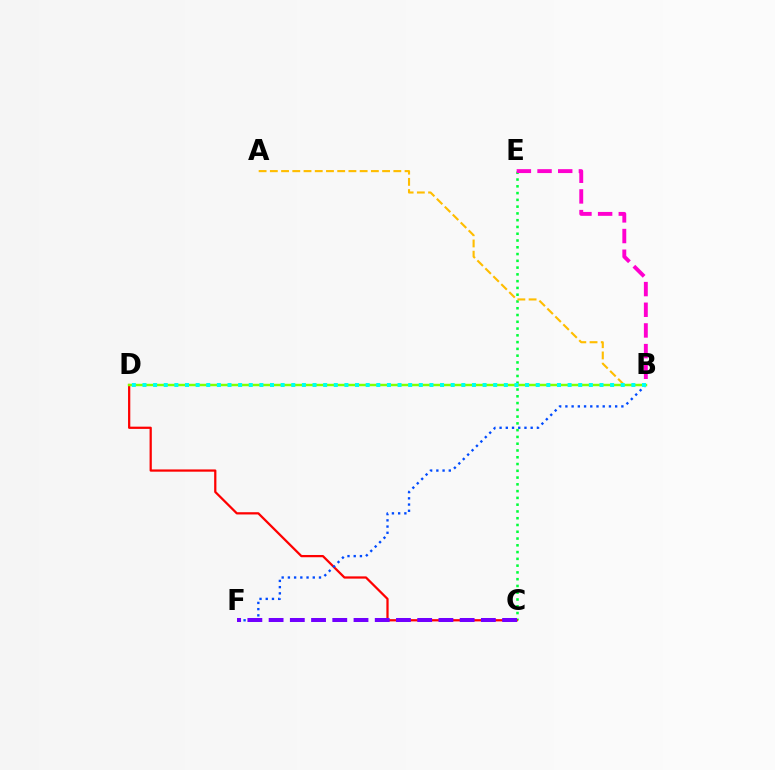{('C', 'E'): [{'color': '#00ff39', 'line_style': 'dotted', 'thickness': 1.84}], ('A', 'B'): [{'color': '#ffbd00', 'line_style': 'dashed', 'thickness': 1.53}], ('C', 'D'): [{'color': '#ff0000', 'line_style': 'solid', 'thickness': 1.62}], ('B', 'F'): [{'color': '#004bff', 'line_style': 'dotted', 'thickness': 1.69}], ('B', 'D'): [{'color': '#84ff00', 'line_style': 'solid', 'thickness': 1.76}, {'color': '#00fff6', 'line_style': 'dotted', 'thickness': 2.89}], ('B', 'E'): [{'color': '#ff00cf', 'line_style': 'dashed', 'thickness': 2.81}], ('C', 'F'): [{'color': '#7200ff', 'line_style': 'dashed', 'thickness': 2.88}]}